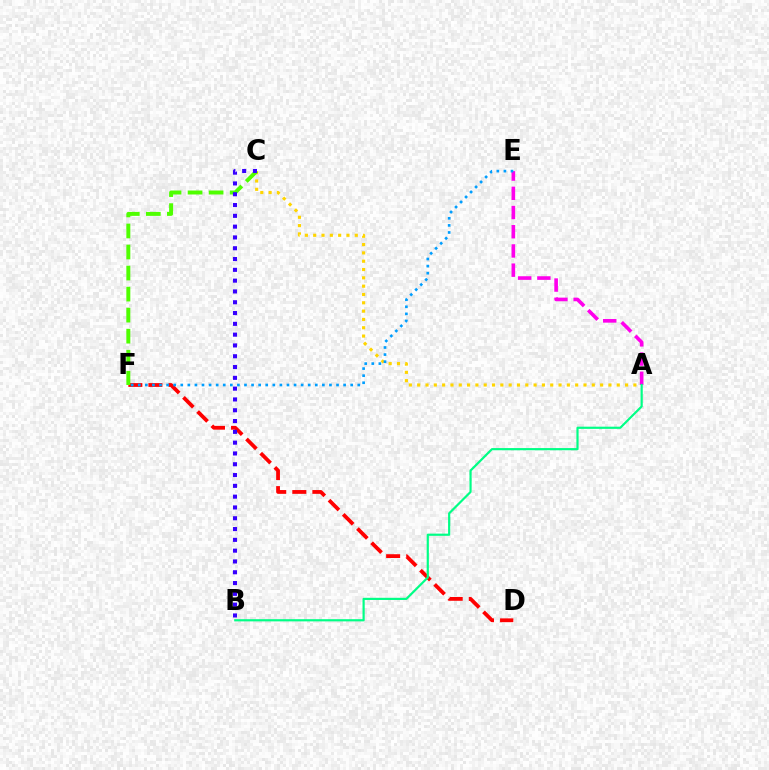{('A', 'C'): [{'color': '#ffd500', 'line_style': 'dotted', 'thickness': 2.26}], ('A', 'E'): [{'color': '#ff00ed', 'line_style': 'dashed', 'thickness': 2.61}], ('D', 'F'): [{'color': '#ff0000', 'line_style': 'dashed', 'thickness': 2.73}], ('C', 'F'): [{'color': '#4fff00', 'line_style': 'dashed', 'thickness': 2.86}], ('B', 'C'): [{'color': '#3700ff', 'line_style': 'dotted', 'thickness': 2.93}], ('E', 'F'): [{'color': '#009eff', 'line_style': 'dotted', 'thickness': 1.92}], ('A', 'B'): [{'color': '#00ff86', 'line_style': 'solid', 'thickness': 1.57}]}